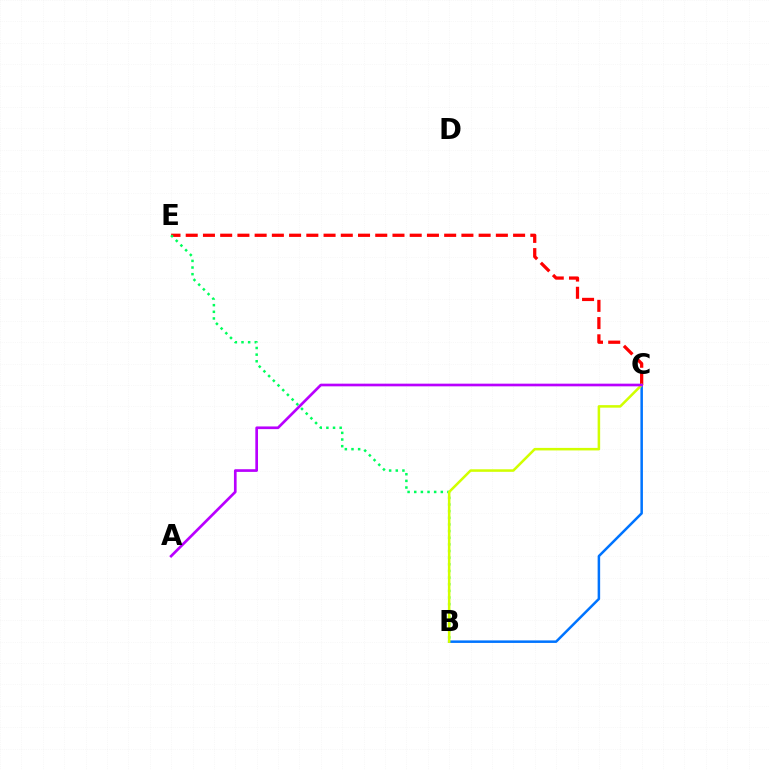{('B', 'C'): [{'color': '#0074ff', 'line_style': 'solid', 'thickness': 1.81}, {'color': '#d1ff00', 'line_style': 'solid', 'thickness': 1.82}], ('C', 'E'): [{'color': '#ff0000', 'line_style': 'dashed', 'thickness': 2.34}], ('B', 'E'): [{'color': '#00ff5c', 'line_style': 'dotted', 'thickness': 1.8}], ('A', 'C'): [{'color': '#b900ff', 'line_style': 'solid', 'thickness': 1.93}]}